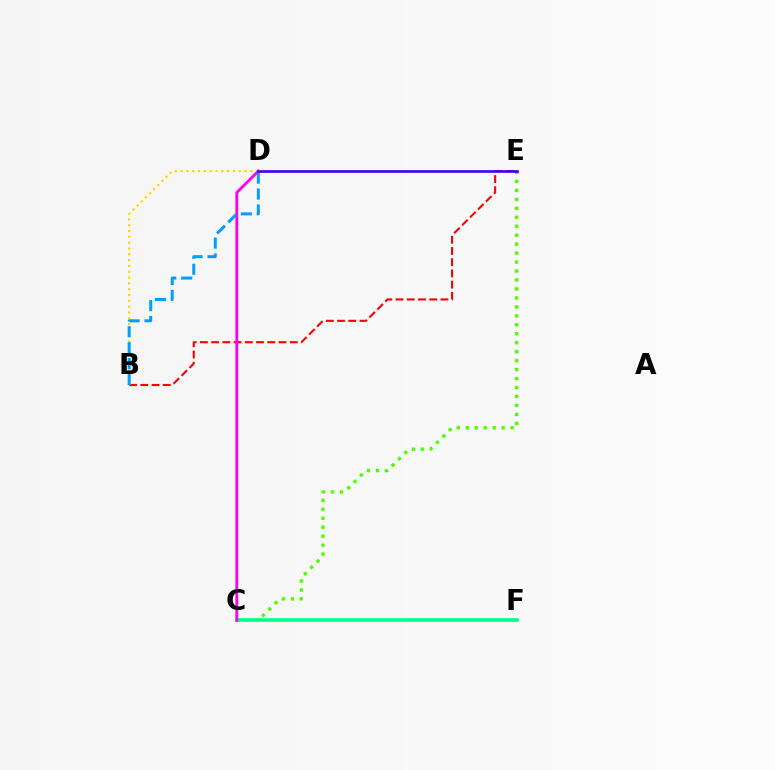{('C', 'E'): [{'color': '#4fff00', 'line_style': 'dotted', 'thickness': 2.43}], ('B', 'D'): [{'color': '#ffd500', 'line_style': 'dotted', 'thickness': 1.58}, {'color': '#009eff', 'line_style': 'dashed', 'thickness': 2.16}], ('C', 'F'): [{'color': '#00ff86', 'line_style': 'solid', 'thickness': 2.6}], ('B', 'E'): [{'color': '#ff0000', 'line_style': 'dashed', 'thickness': 1.52}], ('C', 'D'): [{'color': '#ff00ed', 'line_style': 'solid', 'thickness': 2.07}], ('D', 'E'): [{'color': '#3700ff', 'line_style': 'solid', 'thickness': 1.91}]}